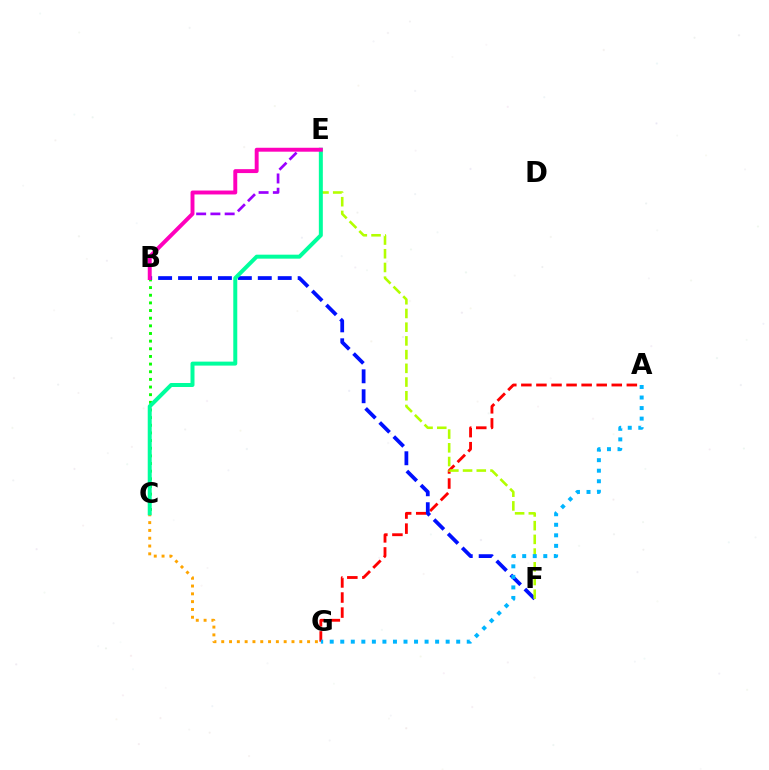{('C', 'G'): [{'color': '#ffa500', 'line_style': 'dotted', 'thickness': 2.12}], ('B', 'E'): [{'color': '#9b00ff', 'line_style': 'dashed', 'thickness': 1.94}, {'color': '#ff00bd', 'line_style': 'solid', 'thickness': 2.82}], ('A', 'G'): [{'color': '#ff0000', 'line_style': 'dashed', 'thickness': 2.05}, {'color': '#00b5ff', 'line_style': 'dotted', 'thickness': 2.86}], ('B', 'C'): [{'color': '#08ff00', 'line_style': 'dotted', 'thickness': 2.08}], ('B', 'F'): [{'color': '#0010ff', 'line_style': 'dashed', 'thickness': 2.71}], ('E', 'F'): [{'color': '#b3ff00', 'line_style': 'dashed', 'thickness': 1.86}], ('C', 'E'): [{'color': '#00ff9d', 'line_style': 'solid', 'thickness': 2.87}]}